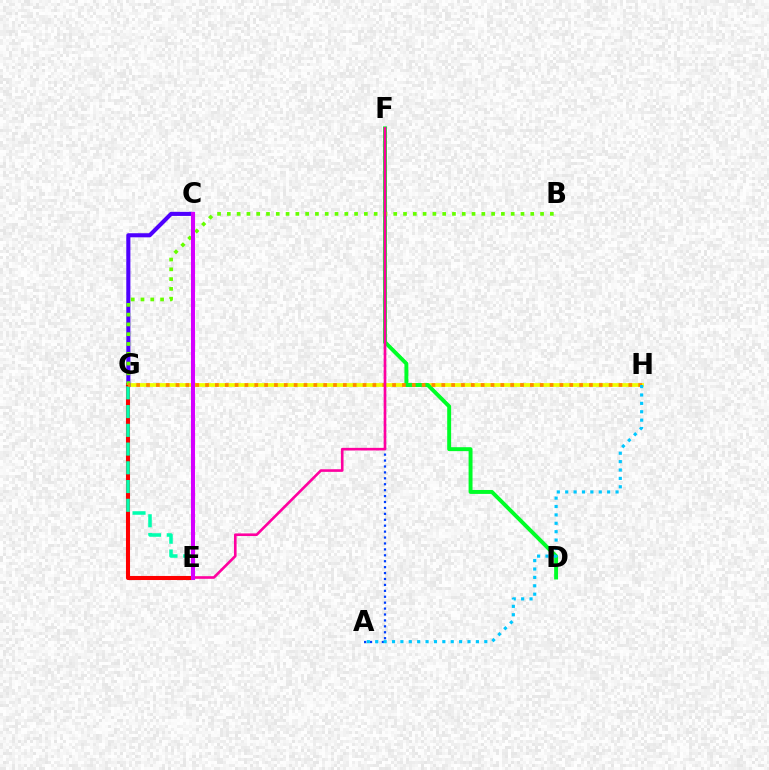{('A', 'F'): [{'color': '#003fff', 'line_style': 'dotted', 'thickness': 1.61}], ('G', 'H'): [{'color': '#eeff00', 'line_style': 'solid', 'thickness': 2.69}, {'color': '#ff8800', 'line_style': 'dotted', 'thickness': 2.67}], ('C', 'G'): [{'color': '#4f00ff', 'line_style': 'solid', 'thickness': 2.94}], ('E', 'G'): [{'color': '#ff0000', 'line_style': 'solid', 'thickness': 2.93}, {'color': '#00ffaf', 'line_style': 'dashed', 'thickness': 2.55}], ('D', 'F'): [{'color': '#00ff27', 'line_style': 'solid', 'thickness': 2.83}], ('B', 'G'): [{'color': '#66ff00', 'line_style': 'dotted', 'thickness': 2.66}], ('E', 'F'): [{'color': '#ff00a0', 'line_style': 'solid', 'thickness': 1.89}], ('C', 'E'): [{'color': '#d600ff', 'line_style': 'solid', 'thickness': 2.92}], ('A', 'H'): [{'color': '#00c7ff', 'line_style': 'dotted', 'thickness': 2.28}]}